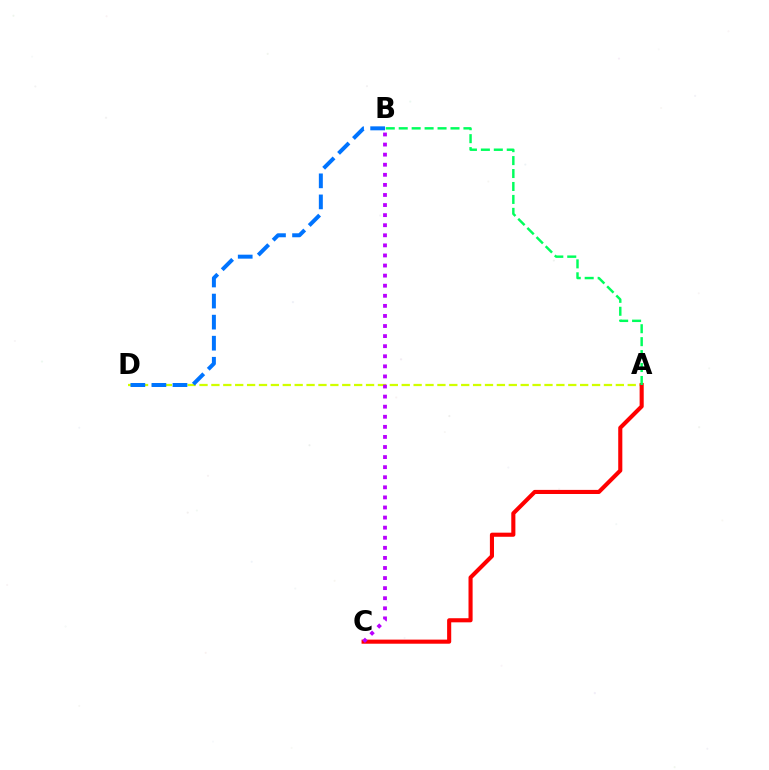{('A', 'D'): [{'color': '#d1ff00', 'line_style': 'dashed', 'thickness': 1.62}], ('B', 'D'): [{'color': '#0074ff', 'line_style': 'dashed', 'thickness': 2.86}], ('A', 'C'): [{'color': '#ff0000', 'line_style': 'solid', 'thickness': 2.95}], ('B', 'C'): [{'color': '#b900ff', 'line_style': 'dotted', 'thickness': 2.74}], ('A', 'B'): [{'color': '#00ff5c', 'line_style': 'dashed', 'thickness': 1.76}]}